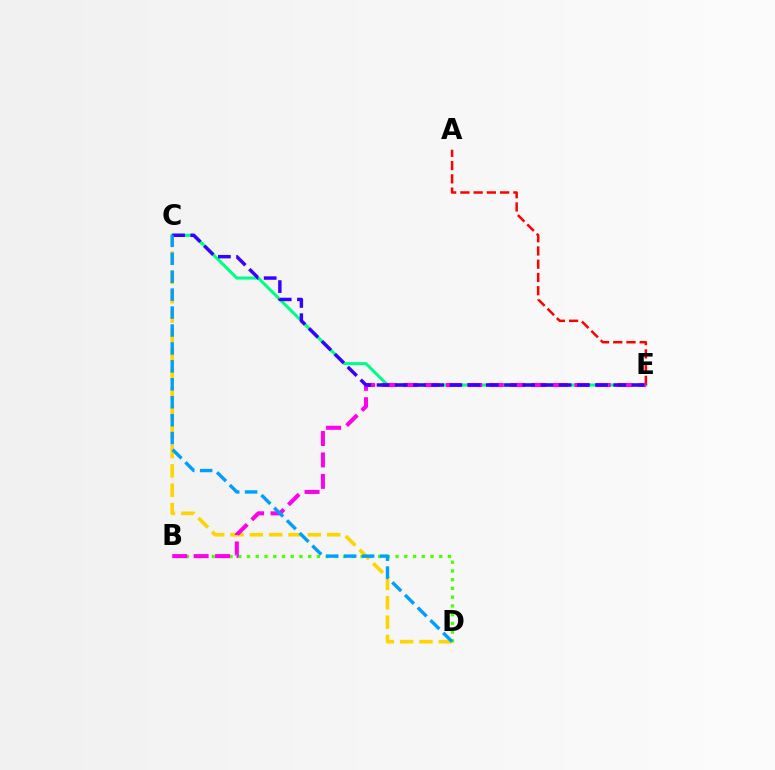{('B', 'D'): [{'color': '#4fff00', 'line_style': 'dotted', 'thickness': 2.37}], ('C', 'E'): [{'color': '#00ff86', 'line_style': 'solid', 'thickness': 2.22}, {'color': '#3700ff', 'line_style': 'dashed', 'thickness': 2.47}], ('C', 'D'): [{'color': '#ffd500', 'line_style': 'dashed', 'thickness': 2.63}, {'color': '#009eff', 'line_style': 'dashed', 'thickness': 2.44}], ('A', 'E'): [{'color': '#ff0000', 'line_style': 'dashed', 'thickness': 1.8}], ('B', 'E'): [{'color': '#ff00ed', 'line_style': 'dashed', 'thickness': 2.91}]}